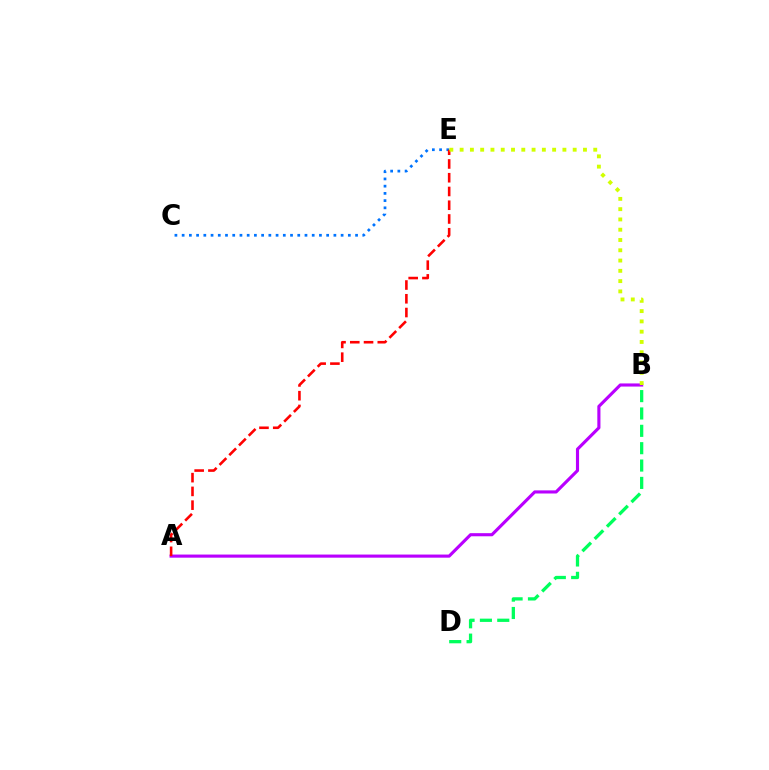{('A', 'B'): [{'color': '#b900ff', 'line_style': 'solid', 'thickness': 2.25}], ('B', 'D'): [{'color': '#00ff5c', 'line_style': 'dashed', 'thickness': 2.36}], ('C', 'E'): [{'color': '#0074ff', 'line_style': 'dotted', 'thickness': 1.96}], ('A', 'E'): [{'color': '#ff0000', 'line_style': 'dashed', 'thickness': 1.87}], ('B', 'E'): [{'color': '#d1ff00', 'line_style': 'dotted', 'thickness': 2.79}]}